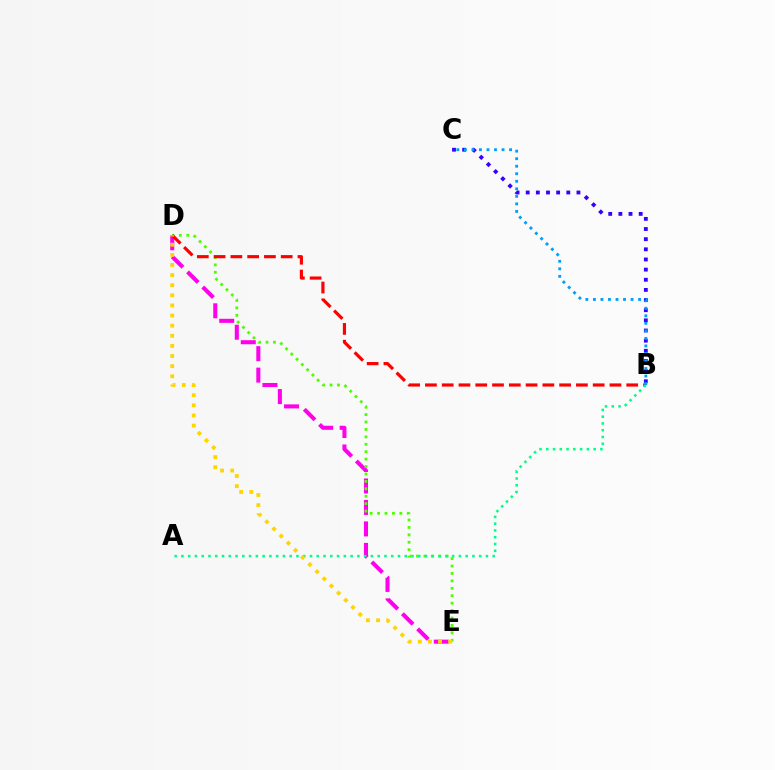{('D', 'E'): [{'color': '#ff00ed', 'line_style': 'dashed', 'thickness': 2.92}, {'color': '#4fff00', 'line_style': 'dotted', 'thickness': 2.02}, {'color': '#ffd500', 'line_style': 'dotted', 'thickness': 2.75}], ('B', 'D'): [{'color': '#ff0000', 'line_style': 'dashed', 'thickness': 2.28}], ('B', 'C'): [{'color': '#3700ff', 'line_style': 'dotted', 'thickness': 2.76}, {'color': '#009eff', 'line_style': 'dotted', 'thickness': 2.05}], ('A', 'B'): [{'color': '#00ff86', 'line_style': 'dotted', 'thickness': 1.84}]}